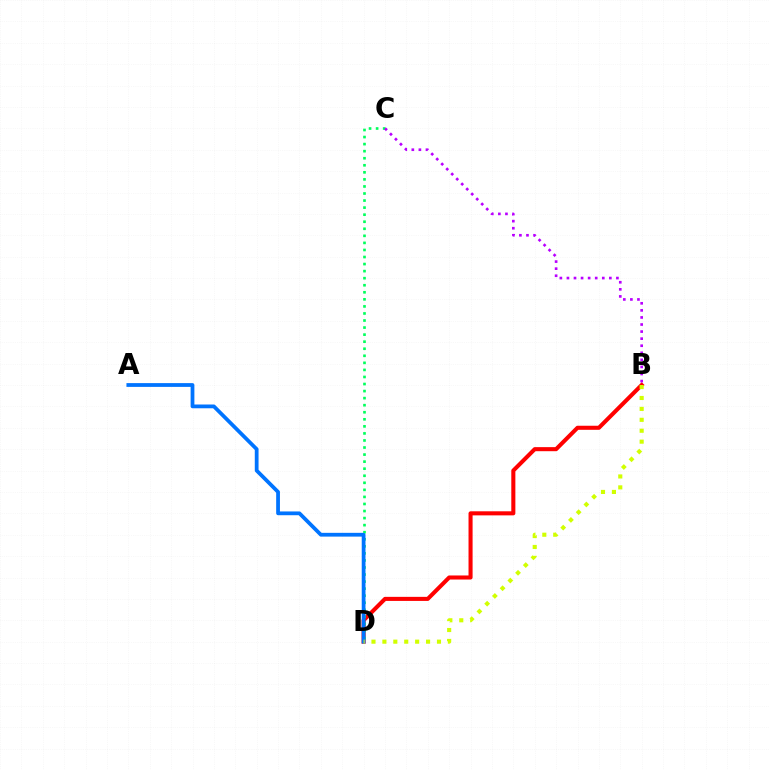{('B', 'D'): [{'color': '#ff0000', 'line_style': 'solid', 'thickness': 2.93}, {'color': '#d1ff00', 'line_style': 'dotted', 'thickness': 2.97}], ('C', 'D'): [{'color': '#00ff5c', 'line_style': 'dotted', 'thickness': 1.92}], ('A', 'D'): [{'color': '#0074ff', 'line_style': 'solid', 'thickness': 2.71}], ('B', 'C'): [{'color': '#b900ff', 'line_style': 'dotted', 'thickness': 1.92}]}